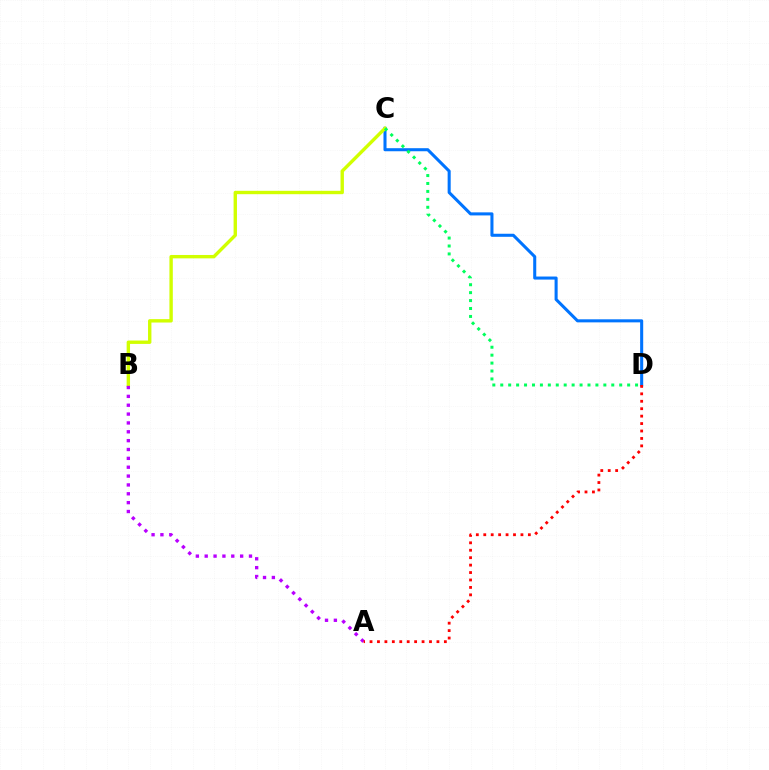{('C', 'D'): [{'color': '#0074ff', 'line_style': 'solid', 'thickness': 2.2}, {'color': '#00ff5c', 'line_style': 'dotted', 'thickness': 2.15}], ('B', 'C'): [{'color': '#d1ff00', 'line_style': 'solid', 'thickness': 2.44}], ('A', 'B'): [{'color': '#b900ff', 'line_style': 'dotted', 'thickness': 2.41}], ('A', 'D'): [{'color': '#ff0000', 'line_style': 'dotted', 'thickness': 2.02}]}